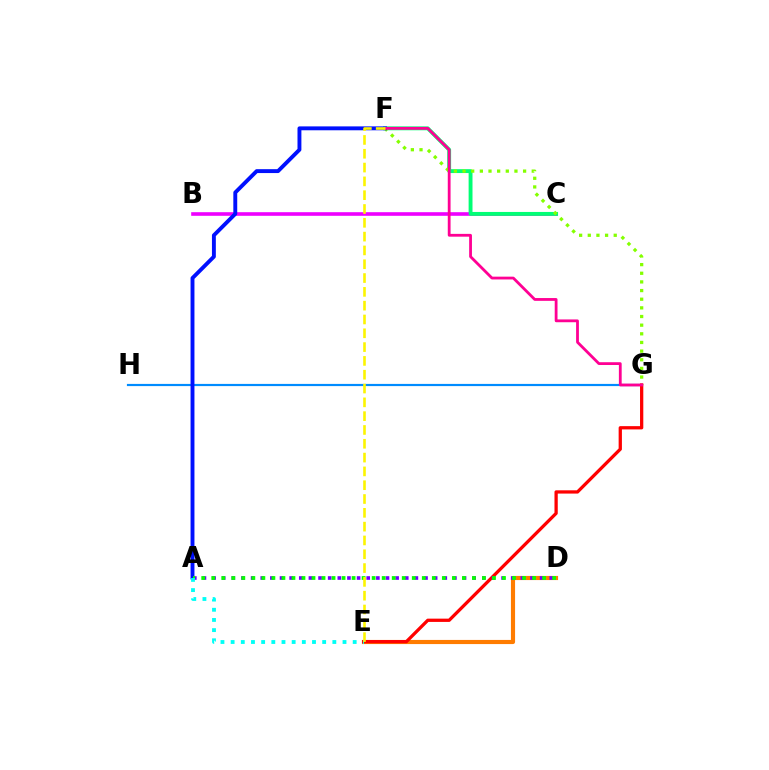{('B', 'C'): [{'color': '#ee00ff', 'line_style': 'solid', 'thickness': 2.6}], ('C', 'F'): [{'color': '#00ff74', 'line_style': 'solid', 'thickness': 2.79}], ('G', 'H'): [{'color': '#008cff', 'line_style': 'solid', 'thickness': 1.58}], ('F', 'G'): [{'color': '#84ff00', 'line_style': 'dotted', 'thickness': 2.35}, {'color': '#ff0094', 'line_style': 'solid', 'thickness': 2.01}], ('D', 'E'): [{'color': '#ff7c00', 'line_style': 'solid', 'thickness': 2.98}], ('E', 'G'): [{'color': '#ff0000', 'line_style': 'solid', 'thickness': 2.36}], ('A', 'F'): [{'color': '#0010ff', 'line_style': 'solid', 'thickness': 2.81}], ('A', 'D'): [{'color': '#7200ff', 'line_style': 'dotted', 'thickness': 2.62}, {'color': '#08ff00', 'line_style': 'dotted', 'thickness': 2.72}], ('A', 'E'): [{'color': '#00fff6', 'line_style': 'dotted', 'thickness': 2.76}], ('E', 'F'): [{'color': '#fcf500', 'line_style': 'dashed', 'thickness': 1.88}]}